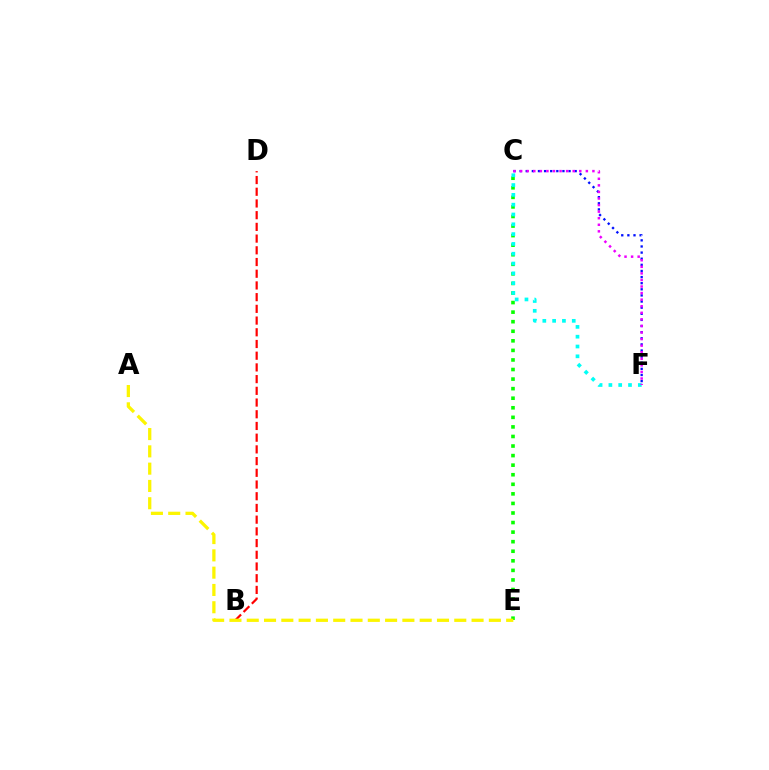{('C', 'F'): [{'color': '#0010ff', 'line_style': 'dotted', 'thickness': 1.66}, {'color': '#00fff6', 'line_style': 'dotted', 'thickness': 2.67}, {'color': '#ee00ff', 'line_style': 'dotted', 'thickness': 1.79}], ('B', 'D'): [{'color': '#ff0000', 'line_style': 'dashed', 'thickness': 1.59}], ('C', 'E'): [{'color': '#08ff00', 'line_style': 'dotted', 'thickness': 2.6}], ('A', 'E'): [{'color': '#fcf500', 'line_style': 'dashed', 'thickness': 2.35}]}